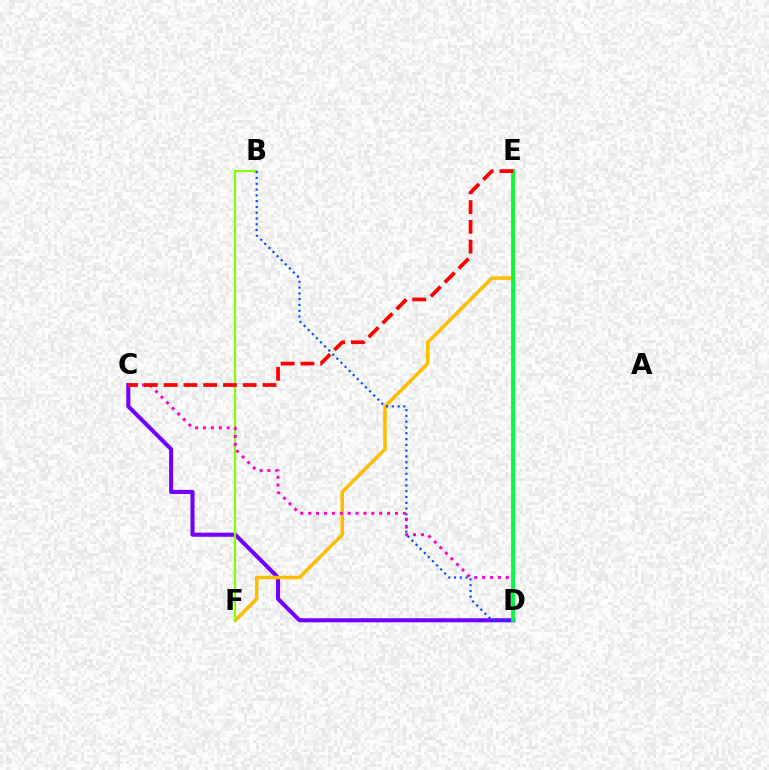{('D', 'E'): [{'color': '#00fff6', 'line_style': 'solid', 'thickness': 2.61}, {'color': '#00ff39', 'line_style': 'solid', 'thickness': 2.66}], ('C', 'D'): [{'color': '#7200ff', 'line_style': 'solid', 'thickness': 2.93}, {'color': '#ff00cf', 'line_style': 'dotted', 'thickness': 2.14}], ('E', 'F'): [{'color': '#ffbd00', 'line_style': 'solid', 'thickness': 2.54}], ('B', 'F'): [{'color': '#84ff00', 'line_style': 'solid', 'thickness': 1.51}], ('B', 'D'): [{'color': '#004bff', 'line_style': 'dotted', 'thickness': 1.57}], ('C', 'E'): [{'color': '#ff0000', 'line_style': 'dashed', 'thickness': 2.69}]}